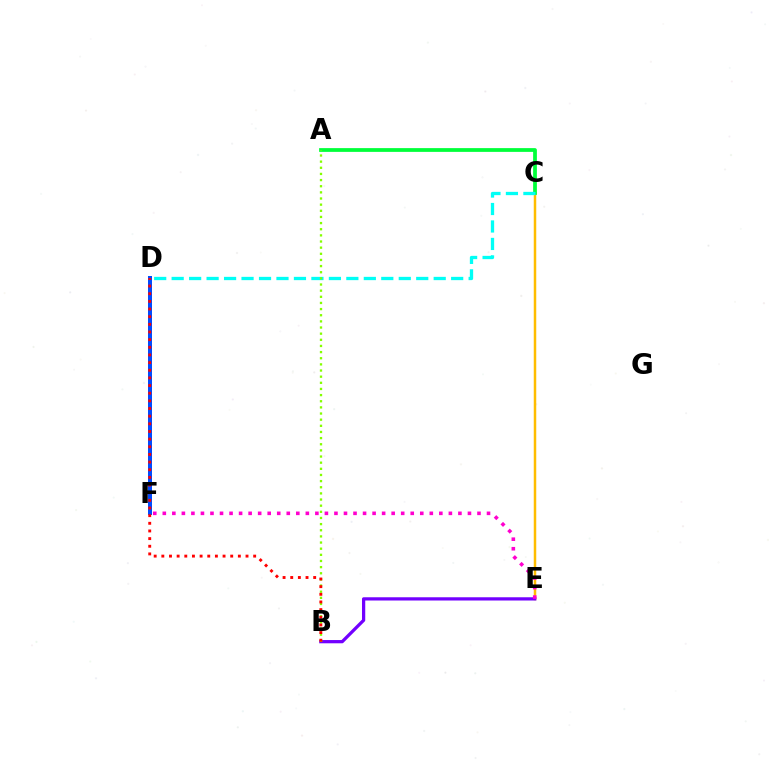{('D', 'F'): [{'color': '#004bff', 'line_style': 'solid', 'thickness': 2.88}], ('C', 'E'): [{'color': '#ffbd00', 'line_style': 'solid', 'thickness': 1.79}], ('A', 'C'): [{'color': '#00ff39', 'line_style': 'solid', 'thickness': 2.71}], ('C', 'D'): [{'color': '#00fff6', 'line_style': 'dashed', 'thickness': 2.37}], ('B', 'E'): [{'color': '#7200ff', 'line_style': 'solid', 'thickness': 2.34}], ('A', 'B'): [{'color': '#84ff00', 'line_style': 'dotted', 'thickness': 1.67}], ('E', 'F'): [{'color': '#ff00cf', 'line_style': 'dotted', 'thickness': 2.59}], ('B', 'D'): [{'color': '#ff0000', 'line_style': 'dotted', 'thickness': 2.08}]}